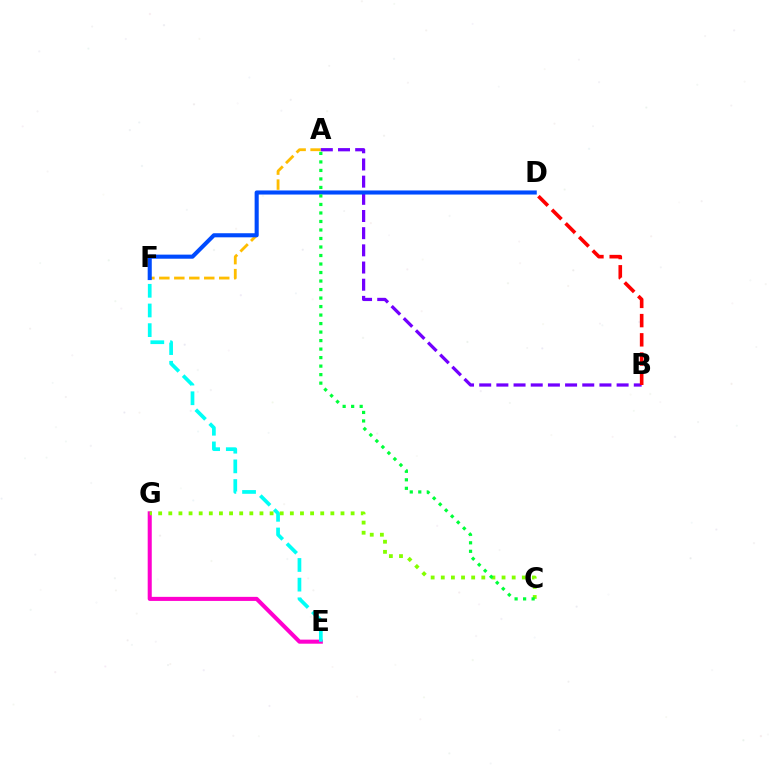{('A', 'F'): [{'color': '#ffbd00', 'line_style': 'dashed', 'thickness': 2.03}], ('A', 'B'): [{'color': '#7200ff', 'line_style': 'dashed', 'thickness': 2.33}], ('E', 'G'): [{'color': '#ff00cf', 'line_style': 'solid', 'thickness': 2.92}], ('B', 'D'): [{'color': '#ff0000', 'line_style': 'dashed', 'thickness': 2.61}], ('E', 'F'): [{'color': '#00fff6', 'line_style': 'dashed', 'thickness': 2.67}], ('D', 'F'): [{'color': '#004bff', 'line_style': 'solid', 'thickness': 2.94}], ('C', 'G'): [{'color': '#84ff00', 'line_style': 'dotted', 'thickness': 2.75}], ('A', 'C'): [{'color': '#00ff39', 'line_style': 'dotted', 'thickness': 2.31}]}